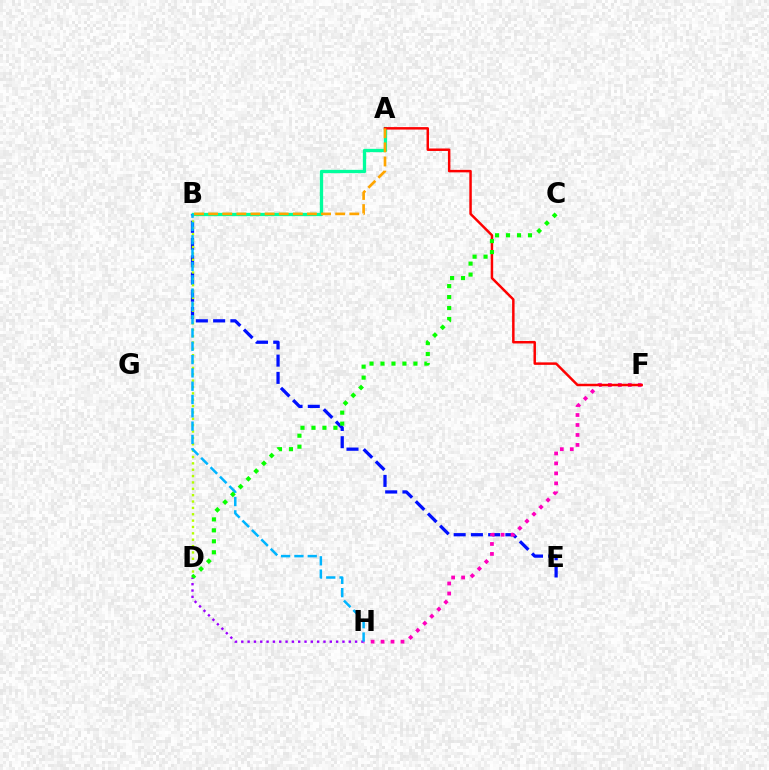{('B', 'E'): [{'color': '#0010ff', 'line_style': 'dashed', 'thickness': 2.34}], ('B', 'D'): [{'color': '#b3ff00', 'line_style': 'dotted', 'thickness': 1.73}], ('A', 'B'): [{'color': '#00ff9d', 'line_style': 'solid', 'thickness': 2.38}, {'color': '#ffa500', 'line_style': 'dashed', 'thickness': 1.92}], ('F', 'H'): [{'color': '#ff00bd', 'line_style': 'dotted', 'thickness': 2.71}], ('A', 'F'): [{'color': '#ff0000', 'line_style': 'solid', 'thickness': 1.78}], ('D', 'H'): [{'color': '#9b00ff', 'line_style': 'dotted', 'thickness': 1.72}], ('B', 'H'): [{'color': '#00b5ff', 'line_style': 'dashed', 'thickness': 1.81}], ('C', 'D'): [{'color': '#08ff00', 'line_style': 'dotted', 'thickness': 2.98}]}